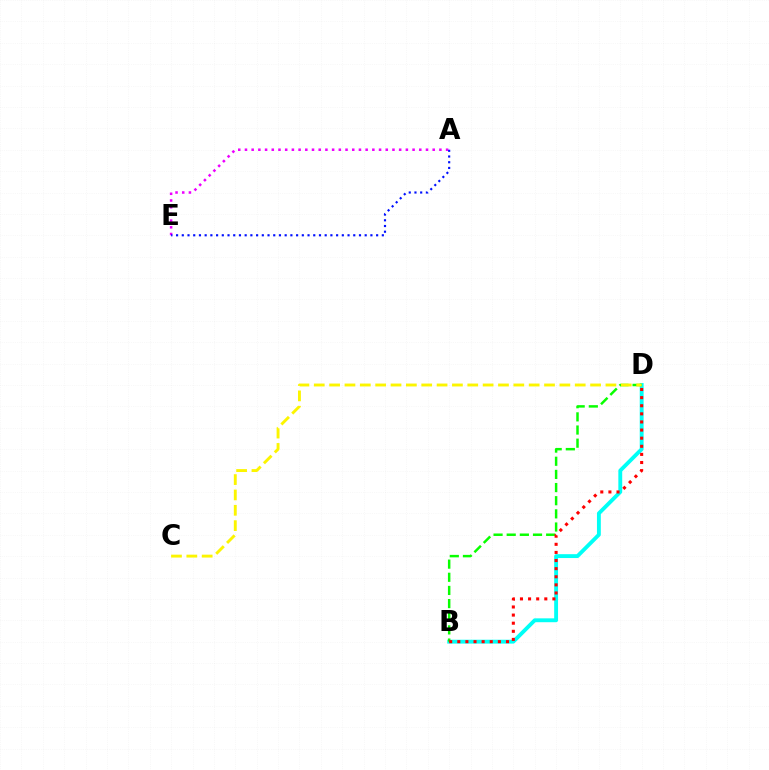{('B', 'D'): [{'color': '#00fff6', 'line_style': 'solid', 'thickness': 2.78}, {'color': '#08ff00', 'line_style': 'dashed', 'thickness': 1.79}, {'color': '#ff0000', 'line_style': 'dotted', 'thickness': 2.2}], ('A', 'E'): [{'color': '#ee00ff', 'line_style': 'dotted', 'thickness': 1.82}, {'color': '#0010ff', 'line_style': 'dotted', 'thickness': 1.55}], ('C', 'D'): [{'color': '#fcf500', 'line_style': 'dashed', 'thickness': 2.09}]}